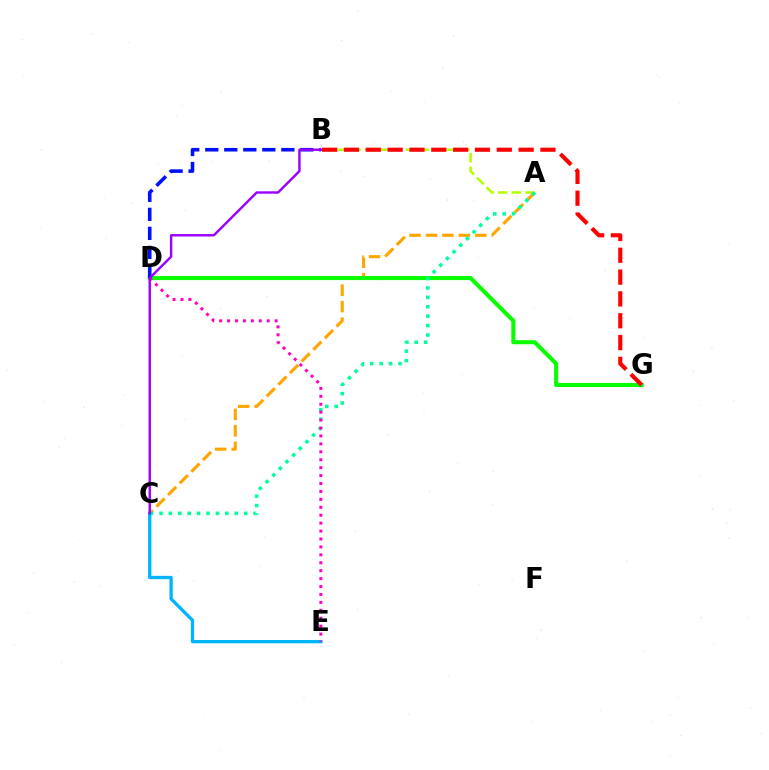{('A', 'B'): [{'color': '#b3ff00', 'line_style': 'dashed', 'thickness': 1.85}], ('A', 'C'): [{'color': '#ffa500', 'line_style': 'dashed', 'thickness': 2.24}, {'color': '#00ff9d', 'line_style': 'dotted', 'thickness': 2.56}], ('D', 'G'): [{'color': '#08ff00', 'line_style': 'solid', 'thickness': 2.92}], ('B', 'G'): [{'color': '#ff0000', 'line_style': 'dashed', 'thickness': 2.97}], ('C', 'E'): [{'color': '#00b5ff', 'line_style': 'solid', 'thickness': 2.37}], ('D', 'E'): [{'color': '#ff00bd', 'line_style': 'dotted', 'thickness': 2.15}], ('B', 'D'): [{'color': '#0010ff', 'line_style': 'dashed', 'thickness': 2.58}], ('B', 'C'): [{'color': '#9b00ff', 'line_style': 'solid', 'thickness': 1.74}]}